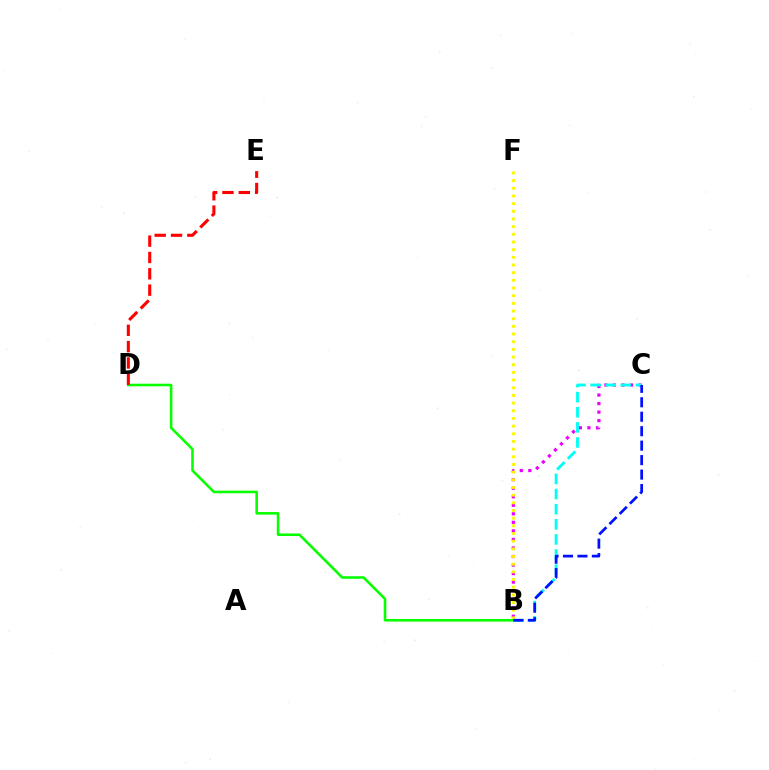{('B', 'C'): [{'color': '#ee00ff', 'line_style': 'dotted', 'thickness': 2.32}, {'color': '#00fff6', 'line_style': 'dashed', 'thickness': 2.05}, {'color': '#0010ff', 'line_style': 'dashed', 'thickness': 1.96}], ('B', 'F'): [{'color': '#fcf500', 'line_style': 'dotted', 'thickness': 2.08}], ('B', 'D'): [{'color': '#08ff00', 'line_style': 'solid', 'thickness': 1.86}], ('D', 'E'): [{'color': '#ff0000', 'line_style': 'dashed', 'thickness': 2.22}]}